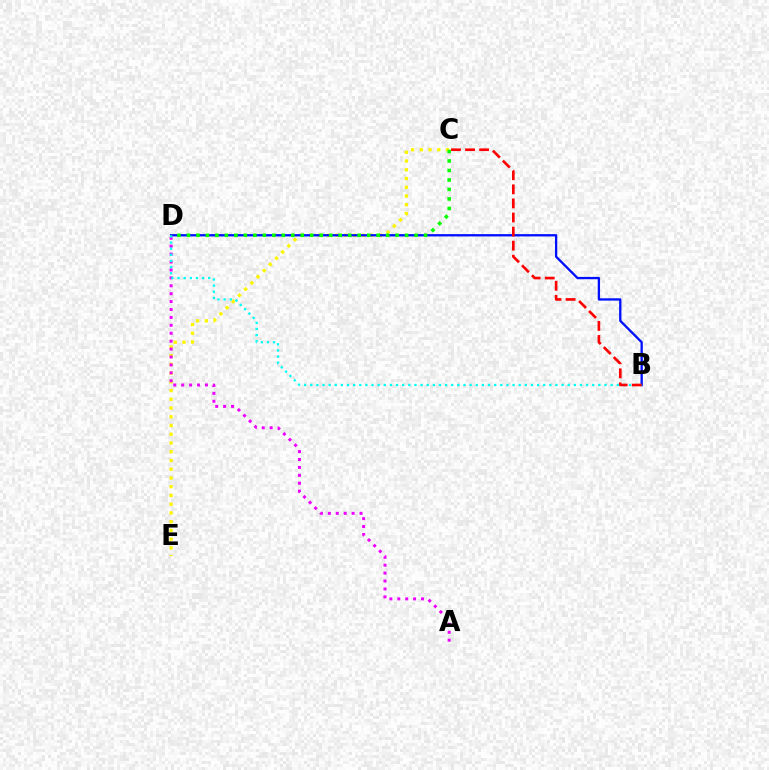{('C', 'E'): [{'color': '#fcf500', 'line_style': 'dotted', 'thickness': 2.38}], ('A', 'D'): [{'color': '#ee00ff', 'line_style': 'dotted', 'thickness': 2.15}], ('B', 'D'): [{'color': '#0010ff', 'line_style': 'solid', 'thickness': 1.66}, {'color': '#00fff6', 'line_style': 'dotted', 'thickness': 1.67}], ('C', 'D'): [{'color': '#08ff00', 'line_style': 'dotted', 'thickness': 2.58}], ('B', 'C'): [{'color': '#ff0000', 'line_style': 'dashed', 'thickness': 1.91}]}